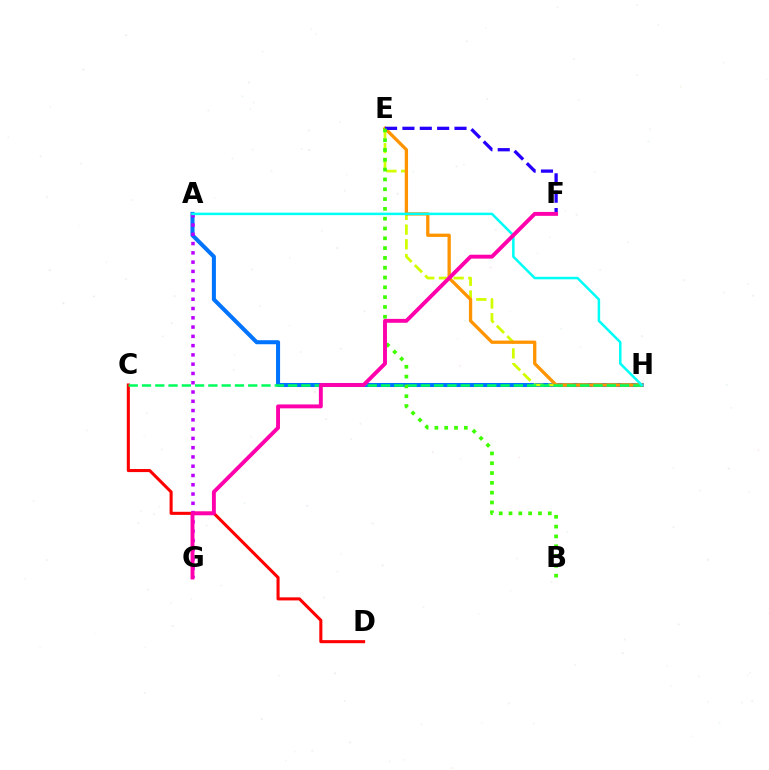{('A', 'H'): [{'color': '#0074ff', 'line_style': 'solid', 'thickness': 2.91}, {'color': '#00fff6', 'line_style': 'solid', 'thickness': 1.81}], ('C', 'D'): [{'color': '#ff0000', 'line_style': 'solid', 'thickness': 2.21}], ('E', 'H'): [{'color': '#d1ff00', 'line_style': 'dashed', 'thickness': 2.0}, {'color': '#ff9400', 'line_style': 'solid', 'thickness': 2.37}], ('A', 'G'): [{'color': '#b900ff', 'line_style': 'dotted', 'thickness': 2.52}], ('C', 'H'): [{'color': '#00ff5c', 'line_style': 'dashed', 'thickness': 1.8}], ('E', 'F'): [{'color': '#2500ff', 'line_style': 'dashed', 'thickness': 2.36}], ('B', 'E'): [{'color': '#3dff00', 'line_style': 'dotted', 'thickness': 2.67}], ('F', 'G'): [{'color': '#ff00ac', 'line_style': 'solid', 'thickness': 2.81}]}